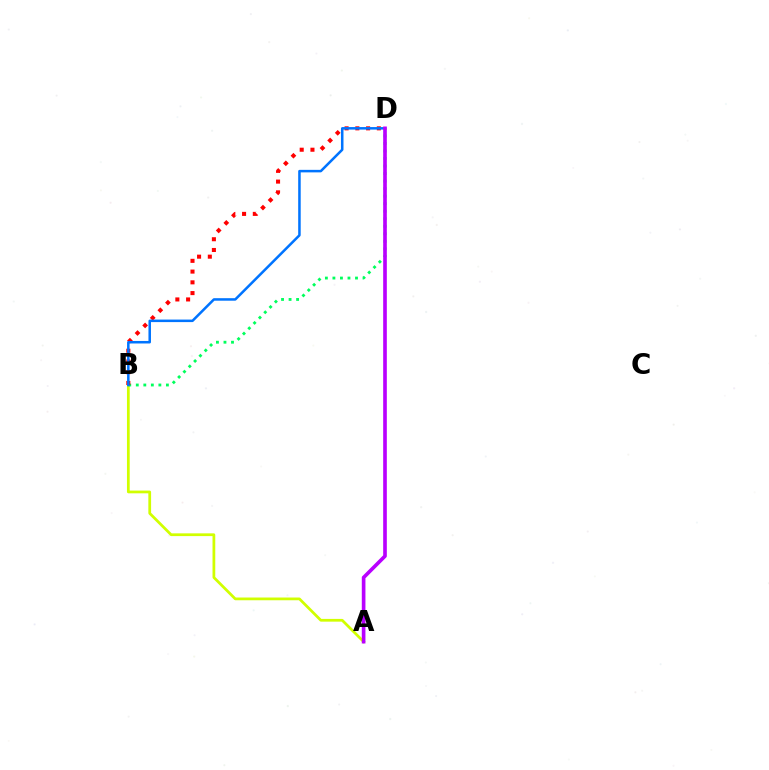{('A', 'B'): [{'color': '#d1ff00', 'line_style': 'solid', 'thickness': 1.98}], ('B', 'D'): [{'color': '#00ff5c', 'line_style': 'dotted', 'thickness': 2.05}, {'color': '#ff0000', 'line_style': 'dotted', 'thickness': 2.92}, {'color': '#0074ff', 'line_style': 'solid', 'thickness': 1.82}], ('A', 'D'): [{'color': '#b900ff', 'line_style': 'solid', 'thickness': 2.62}]}